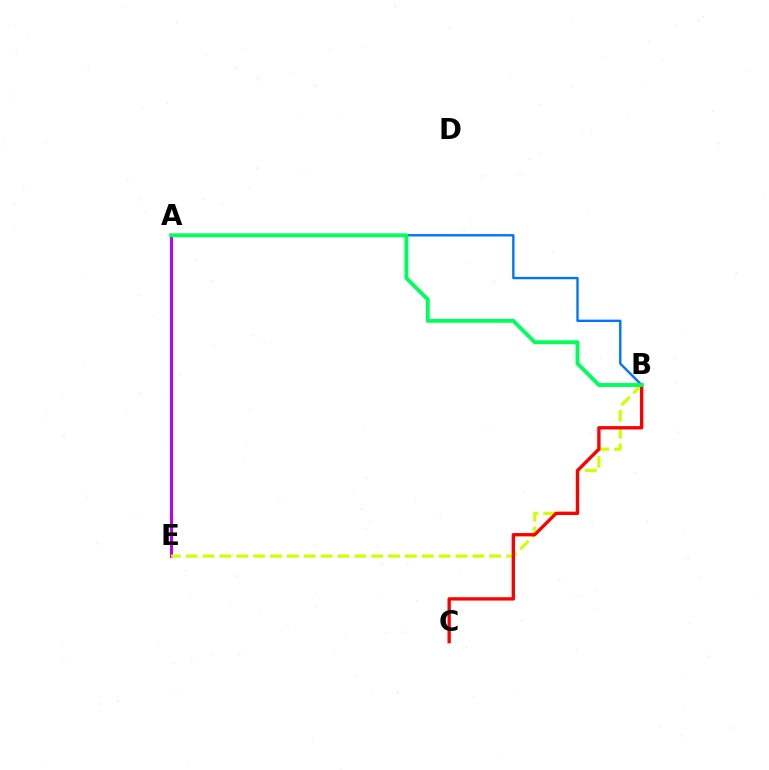{('A', 'E'): [{'color': '#b900ff', 'line_style': 'solid', 'thickness': 2.18}], ('B', 'E'): [{'color': '#d1ff00', 'line_style': 'dashed', 'thickness': 2.29}], ('A', 'B'): [{'color': '#0074ff', 'line_style': 'solid', 'thickness': 1.71}, {'color': '#00ff5c', 'line_style': 'solid', 'thickness': 2.79}], ('B', 'C'): [{'color': '#ff0000', 'line_style': 'solid', 'thickness': 2.4}]}